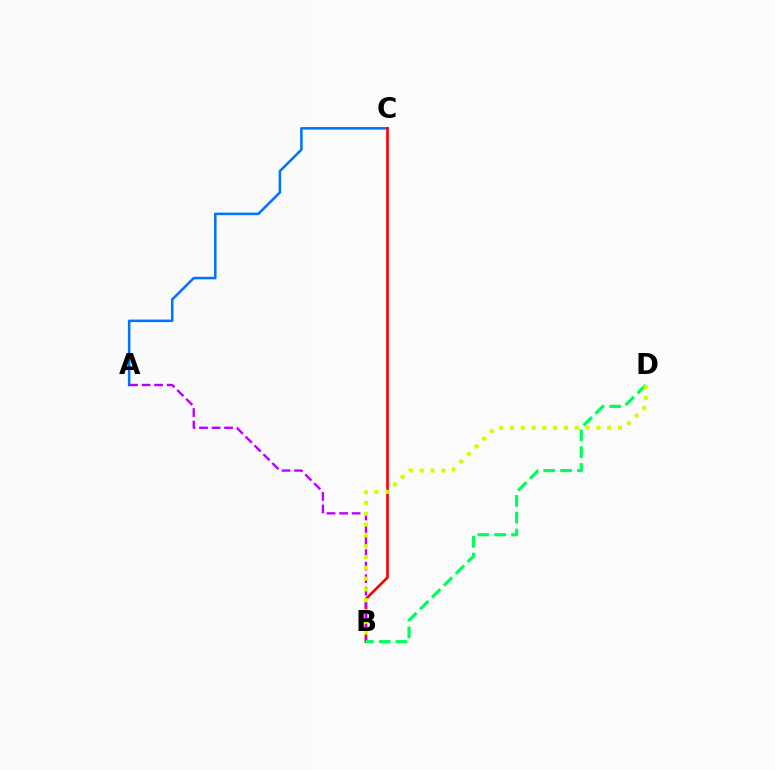{('A', 'C'): [{'color': '#0074ff', 'line_style': 'solid', 'thickness': 1.83}], ('B', 'C'): [{'color': '#ff0000', 'line_style': 'solid', 'thickness': 1.91}], ('A', 'B'): [{'color': '#b900ff', 'line_style': 'dashed', 'thickness': 1.7}], ('B', 'D'): [{'color': '#00ff5c', 'line_style': 'dashed', 'thickness': 2.28}, {'color': '#d1ff00', 'line_style': 'dotted', 'thickness': 2.93}]}